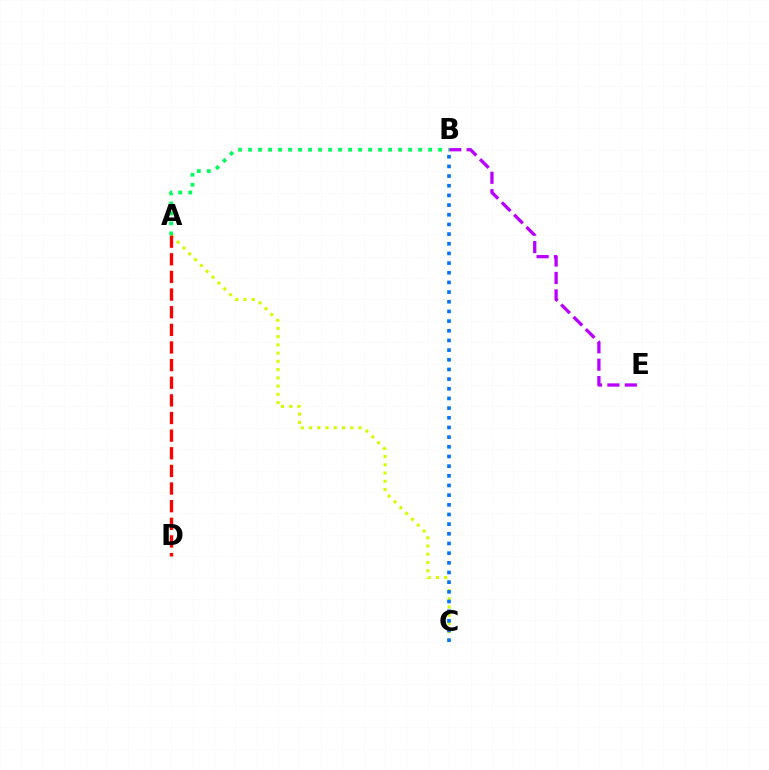{('B', 'E'): [{'color': '#b900ff', 'line_style': 'dashed', 'thickness': 2.37}], ('A', 'C'): [{'color': '#d1ff00', 'line_style': 'dotted', 'thickness': 2.24}], ('B', 'C'): [{'color': '#0074ff', 'line_style': 'dotted', 'thickness': 2.63}], ('A', 'D'): [{'color': '#ff0000', 'line_style': 'dashed', 'thickness': 2.4}], ('A', 'B'): [{'color': '#00ff5c', 'line_style': 'dotted', 'thickness': 2.72}]}